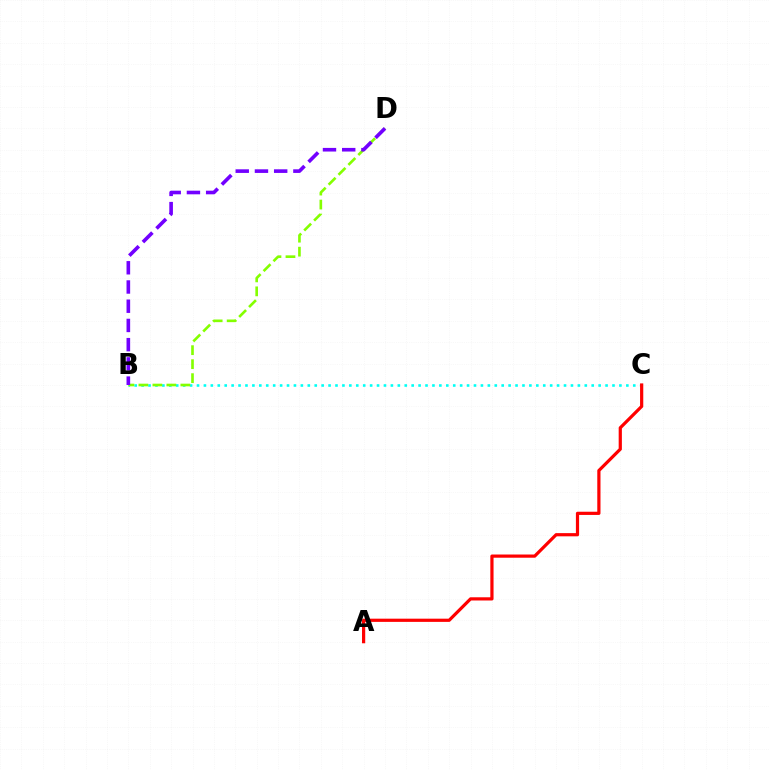{('B', 'C'): [{'color': '#00fff6', 'line_style': 'dotted', 'thickness': 1.88}], ('A', 'C'): [{'color': '#ff0000', 'line_style': 'solid', 'thickness': 2.31}], ('B', 'D'): [{'color': '#84ff00', 'line_style': 'dashed', 'thickness': 1.9}, {'color': '#7200ff', 'line_style': 'dashed', 'thickness': 2.61}]}